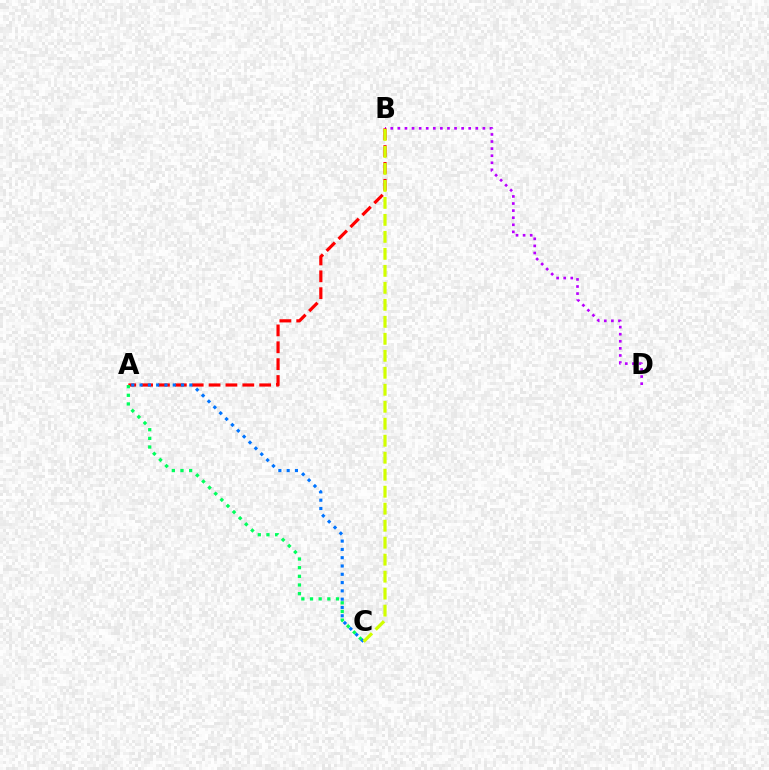{('B', 'D'): [{'color': '#b900ff', 'line_style': 'dotted', 'thickness': 1.93}], ('A', 'B'): [{'color': '#ff0000', 'line_style': 'dashed', 'thickness': 2.29}], ('A', 'C'): [{'color': '#00ff5c', 'line_style': 'dotted', 'thickness': 2.35}, {'color': '#0074ff', 'line_style': 'dotted', 'thickness': 2.25}], ('B', 'C'): [{'color': '#d1ff00', 'line_style': 'dashed', 'thickness': 2.31}]}